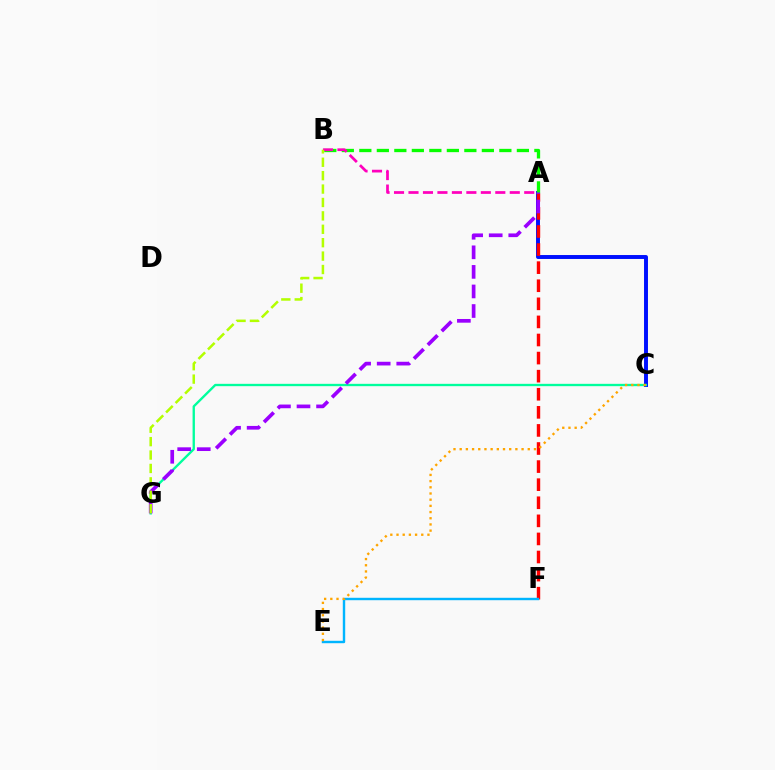{('A', 'C'): [{'color': '#0010ff', 'line_style': 'solid', 'thickness': 2.83}], ('A', 'B'): [{'color': '#08ff00', 'line_style': 'dashed', 'thickness': 2.38}, {'color': '#ff00bd', 'line_style': 'dashed', 'thickness': 1.97}], ('C', 'G'): [{'color': '#00ff9d', 'line_style': 'solid', 'thickness': 1.69}], ('A', 'F'): [{'color': '#ff0000', 'line_style': 'dashed', 'thickness': 2.46}], ('A', 'G'): [{'color': '#9b00ff', 'line_style': 'dashed', 'thickness': 2.66}], ('E', 'F'): [{'color': '#00b5ff', 'line_style': 'solid', 'thickness': 1.74}], ('C', 'E'): [{'color': '#ffa500', 'line_style': 'dotted', 'thickness': 1.68}], ('B', 'G'): [{'color': '#b3ff00', 'line_style': 'dashed', 'thickness': 1.82}]}